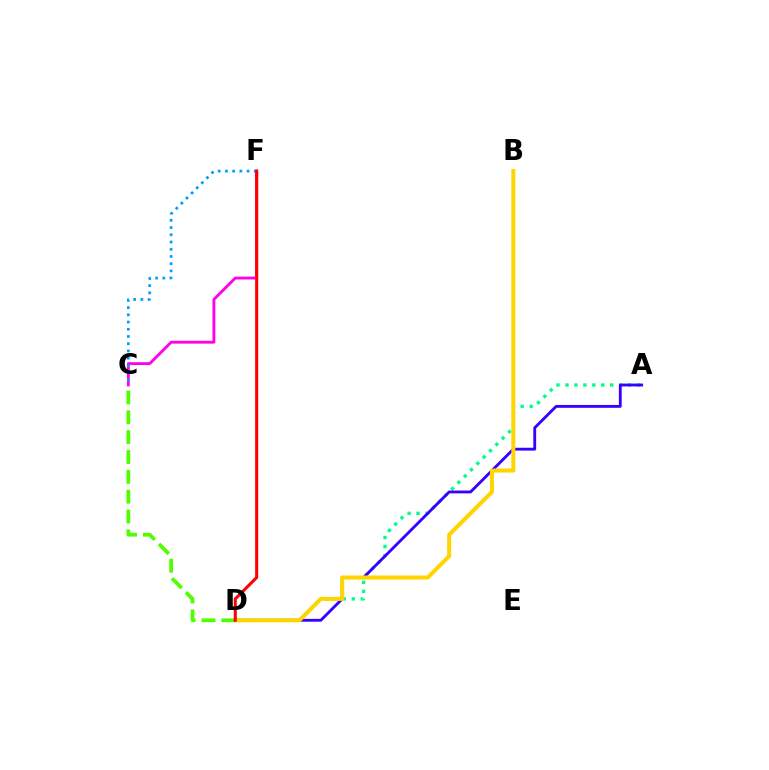{('A', 'D'): [{'color': '#00ff86', 'line_style': 'dotted', 'thickness': 2.43}, {'color': '#3700ff', 'line_style': 'solid', 'thickness': 2.05}], ('C', 'F'): [{'color': '#ff00ed', 'line_style': 'solid', 'thickness': 2.05}, {'color': '#009eff', 'line_style': 'dotted', 'thickness': 1.96}], ('B', 'D'): [{'color': '#ffd500', 'line_style': 'solid', 'thickness': 2.9}], ('C', 'D'): [{'color': '#4fff00', 'line_style': 'dashed', 'thickness': 2.7}], ('D', 'F'): [{'color': '#ff0000', 'line_style': 'solid', 'thickness': 2.19}]}